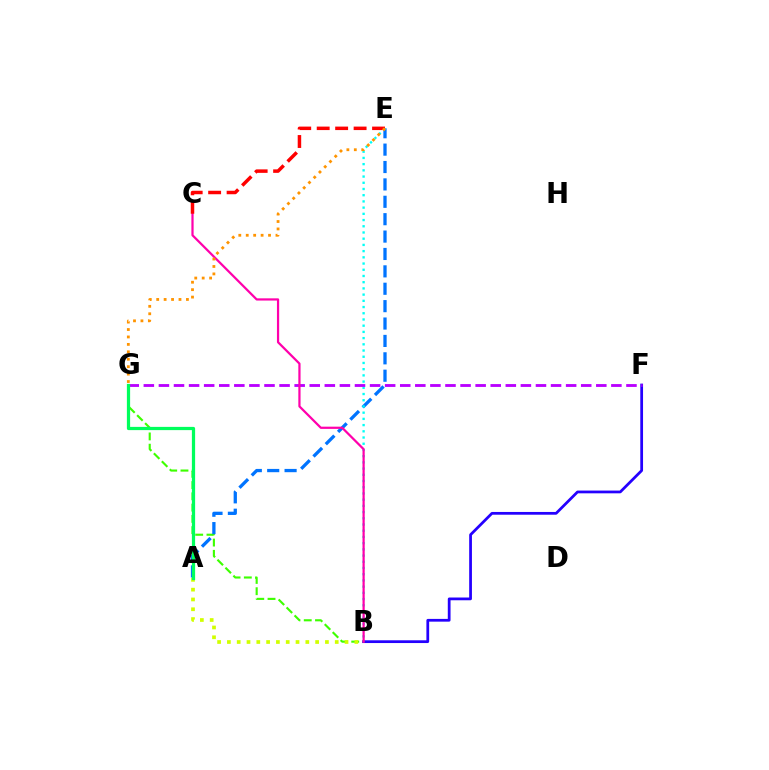{('B', 'G'): [{'color': '#3dff00', 'line_style': 'dashed', 'thickness': 1.53}], ('B', 'F'): [{'color': '#2500ff', 'line_style': 'solid', 'thickness': 1.98}], ('A', 'E'): [{'color': '#0074ff', 'line_style': 'dashed', 'thickness': 2.36}], ('B', 'E'): [{'color': '#00fff6', 'line_style': 'dotted', 'thickness': 1.69}], ('A', 'B'): [{'color': '#d1ff00', 'line_style': 'dotted', 'thickness': 2.66}], ('F', 'G'): [{'color': '#b900ff', 'line_style': 'dashed', 'thickness': 2.05}], ('A', 'G'): [{'color': '#00ff5c', 'line_style': 'solid', 'thickness': 2.33}], ('B', 'C'): [{'color': '#ff00ac', 'line_style': 'solid', 'thickness': 1.6}], ('C', 'E'): [{'color': '#ff0000', 'line_style': 'dashed', 'thickness': 2.51}], ('E', 'G'): [{'color': '#ff9400', 'line_style': 'dotted', 'thickness': 2.02}]}